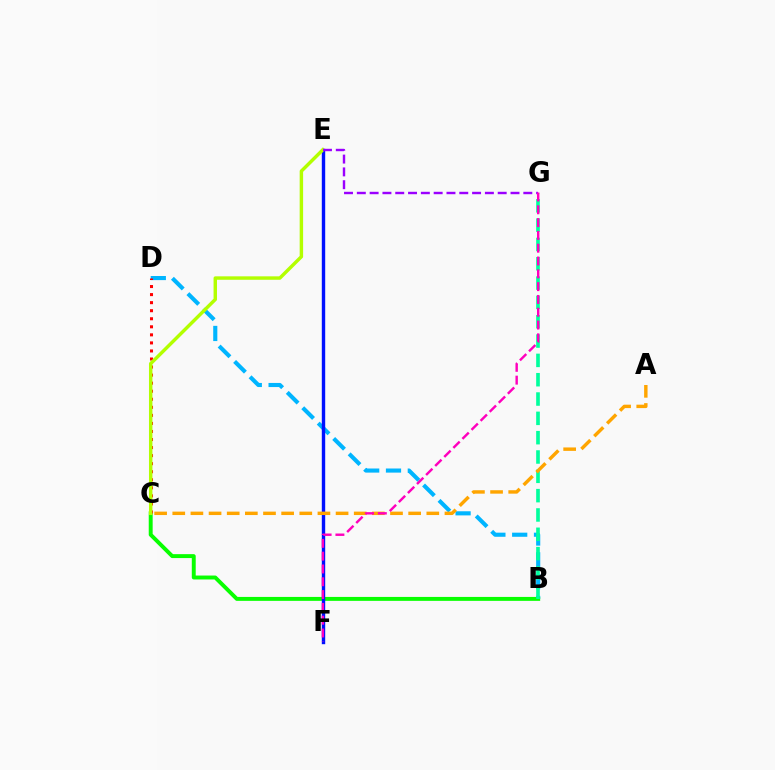{('B', 'D'): [{'color': '#00b5ff', 'line_style': 'dashed', 'thickness': 2.96}], ('B', 'C'): [{'color': '#08ff00', 'line_style': 'solid', 'thickness': 2.83}], ('E', 'F'): [{'color': '#0010ff', 'line_style': 'solid', 'thickness': 2.44}], ('B', 'G'): [{'color': '#00ff9d', 'line_style': 'dashed', 'thickness': 2.62}], ('C', 'D'): [{'color': '#ff0000', 'line_style': 'dotted', 'thickness': 2.19}], ('C', 'E'): [{'color': '#b3ff00', 'line_style': 'solid', 'thickness': 2.48}], ('A', 'C'): [{'color': '#ffa500', 'line_style': 'dashed', 'thickness': 2.47}], ('E', 'G'): [{'color': '#9b00ff', 'line_style': 'dashed', 'thickness': 1.74}], ('F', 'G'): [{'color': '#ff00bd', 'line_style': 'dashed', 'thickness': 1.74}]}